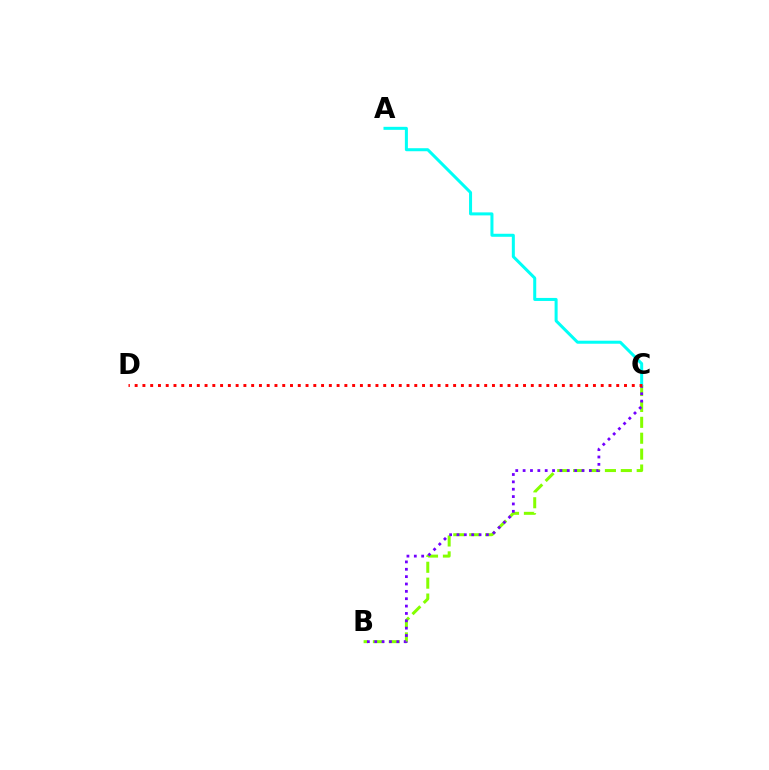{('B', 'C'): [{'color': '#84ff00', 'line_style': 'dashed', 'thickness': 2.16}, {'color': '#7200ff', 'line_style': 'dotted', 'thickness': 2.0}], ('A', 'C'): [{'color': '#00fff6', 'line_style': 'solid', 'thickness': 2.18}], ('C', 'D'): [{'color': '#ff0000', 'line_style': 'dotted', 'thickness': 2.11}]}